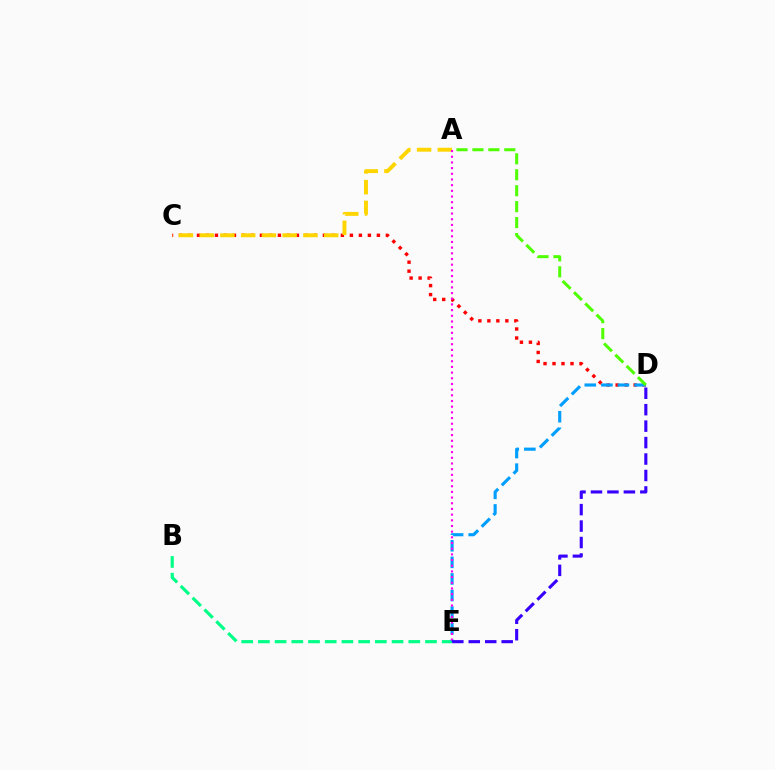{('C', 'D'): [{'color': '#ff0000', 'line_style': 'dotted', 'thickness': 2.44}], ('B', 'E'): [{'color': '#00ff86', 'line_style': 'dashed', 'thickness': 2.27}], ('D', 'E'): [{'color': '#009eff', 'line_style': 'dashed', 'thickness': 2.25}, {'color': '#3700ff', 'line_style': 'dashed', 'thickness': 2.24}], ('A', 'D'): [{'color': '#4fff00', 'line_style': 'dashed', 'thickness': 2.17}], ('A', 'C'): [{'color': '#ffd500', 'line_style': 'dashed', 'thickness': 2.82}], ('A', 'E'): [{'color': '#ff00ed', 'line_style': 'dotted', 'thickness': 1.54}]}